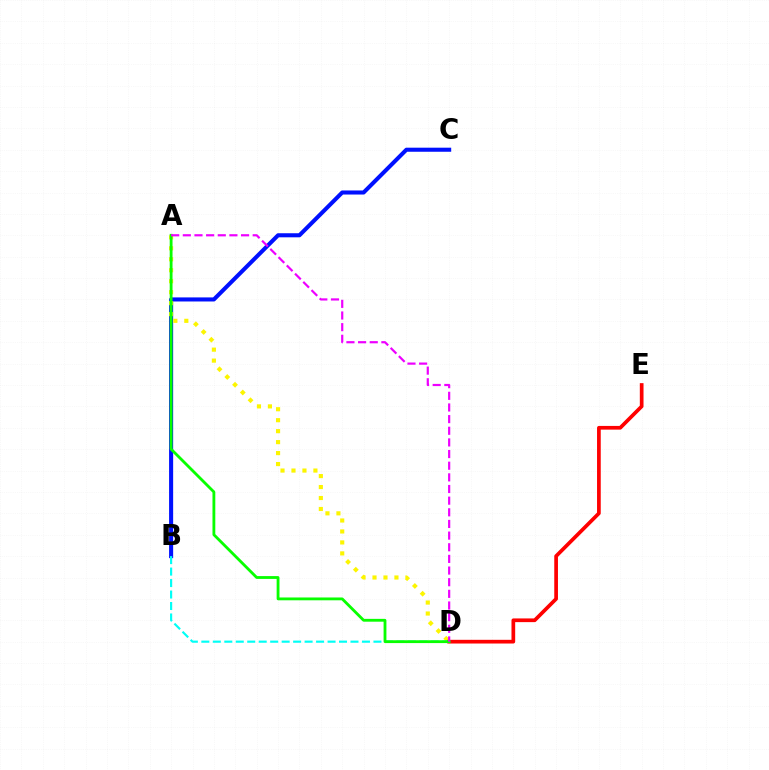{('B', 'C'): [{'color': '#0010ff', 'line_style': 'solid', 'thickness': 2.93}], ('A', 'D'): [{'color': '#fcf500', 'line_style': 'dotted', 'thickness': 2.98}, {'color': '#08ff00', 'line_style': 'solid', 'thickness': 2.03}, {'color': '#ee00ff', 'line_style': 'dashed', 'thickness': 1.58}], ('B', 'D'): [{'color': '#00fff6', 'line_style': 'dashed', 'thickness': 1.56}], ('D', 'E'): [{'color': '#ff0000', 'line_style': 'solid', 'thickness': 2.67}]}